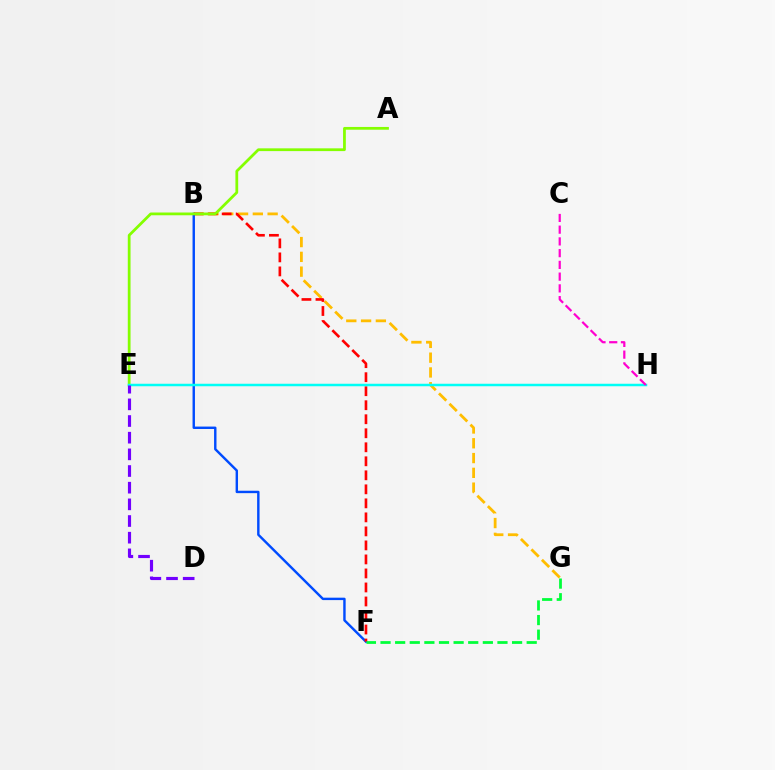{('B', 'G'): [{'color': '#ffbd00', 'line_style': 'dashed', 'thickness': 2.01}], ('B', 'F'): [{'color': '#004bff', 'line_style': 'solid', 'thickness': 1.74}, {'color': '#ff0000', 'line_style': 'dashed', 'thickness': 1.9}], ('A', 'E'): [{'color': '#84ff00', 'line_style': 'solid', 'thickness': 1.99}], ('F', 'G'): [{'color': '#00ff39', 'line_style': 'dashed', 'thickness': 1.99}], ('E', 'H'): [{'color': '#00fff6', 'line_style': 'solid', 'thickness': 1.79}], ('C', 'H'): [{'color': '#ff00cf', 'line_style': 'dashed', 'thickness': 1.6}], ('D', 'E'): [{'color': '#7200ff', 'line_style': 'dashed', 'thickness': 2.26}]}